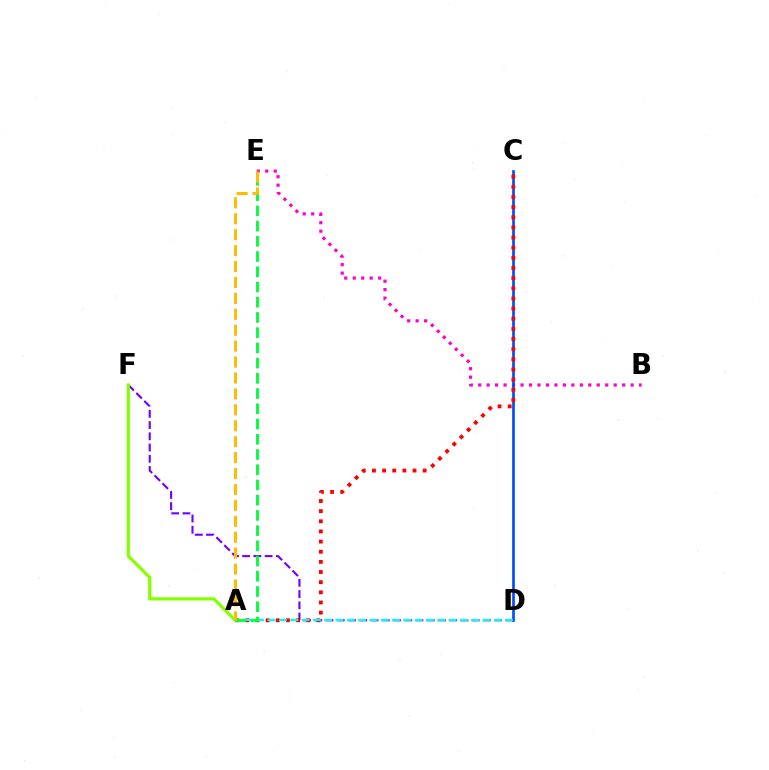{('B', 'E'): [{'color': '#ff00cf', 'line_style': 'dotted', 'thickness': 2.3}], ('D', 'F'): [{'color': '#7200ff', 'line_style': 'dashed', 'thickness': 1.53}], ('C', 'D'): [{'color': '#004bff', 'line_style': 'solid', 'thickness': 1.92}], ('A', 'C'): [{'color': '#ff0000', 'line_style': 'dotted', 'thickness': 2.76}], ('A', 'F'): [{'color': '#84ff00', 'line_style': 'solid', 'thickness': 2.31}], ('A', 'D'): [{'color': '#00fff6', 'line_style': 'dashed', 'thickness': 1.54}], ('A', 'E'): [{'color': '#00ff39', 'line_style': 'dashed', 'thickness': 2.07}, {'color': '#ffbd00', 'line_style': 'dashed', 'thickness': 2.16}]}